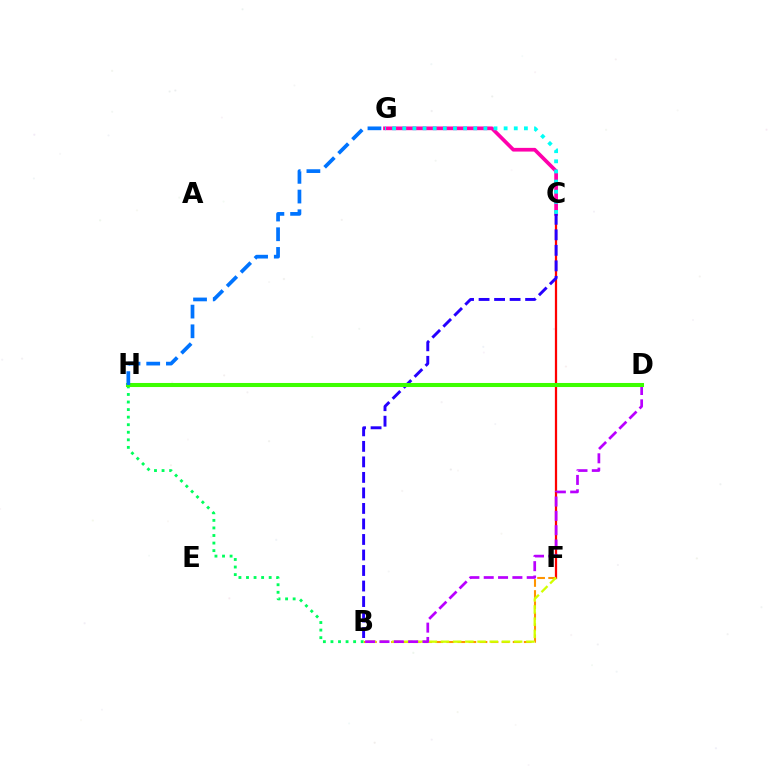{('C', 'F'): [{'color': '#ff0000', 'line_style': 'solid', 'thickness': 1.62}], ('B', 'F'): [{'color': '#ff9400', 'line_style': 'dashed', 'thickness': 1.5}, {'color': '#d1ff00', 'line_style': 'dashed', 'thickness': 1.66}], ('C', 'G'): [{'color': '#ff00ac', 'line_style': 'solid', 'thickness': 2.66}, {'color': '#00fff6', 'line_style': 'dotted', 'thickness': 2.75}], ('B', 'H'): [{'color': '#00ff5c', 'line_style': 'dotted', 'thickness': 2.05}], ('B', 'C'): [{'color': '#2500ff', 'line_style': 'dashed', 'thickness': 2.11}], ('B', 'D'): [{'color': '#b900ff', 'line_style': 'dashed', 'thickness': 1.95}], ('D', 'H'): [{'color': '#3dff00', 'line_style': 'solid', 'thickness': 2.92}], ('G', 'H'): [{'color': '#0074ff', 'line_style': 'dashed', 'thickness': 2.68}]}